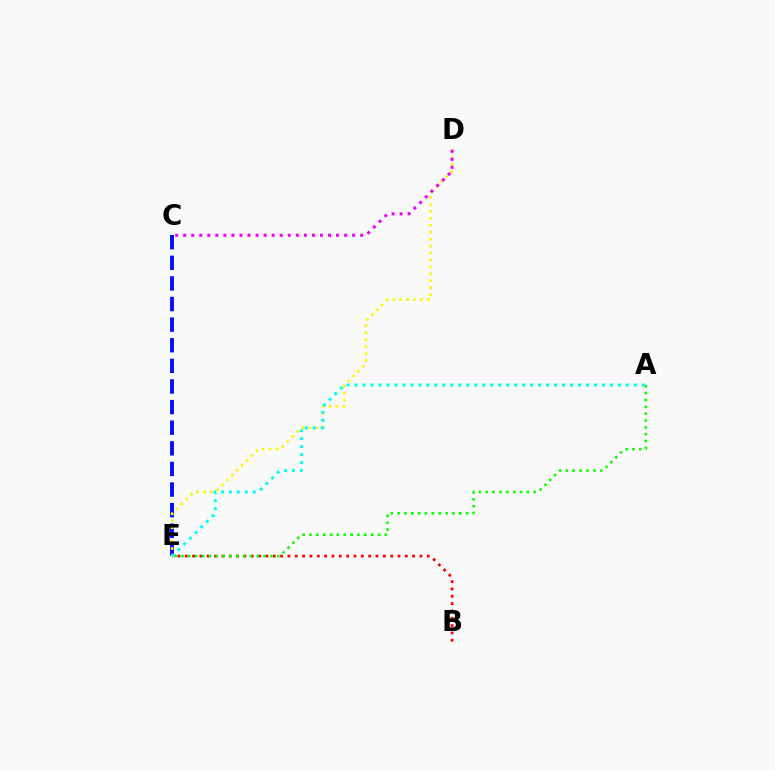{('B', 'E'): [{'color': '#ff0000', 'line_style': 'dotted', 'thickness': 1.99}], ('C', 'E'): [{'color': '#0010ff', 'line_style': 'dashed', 'thickness': 2.8}], ('A', 'E'): [{'color': '#08ff00', 'line_style': 'dotted', 'thickness': 1.86}, {'color': '#00fff6', 'line_style': 'dotted', 'thickness': 2.17}], ('D', 'E'): [{'color': '#fcf500', 'line_style': 'dotted', 'thickness': 1.88}], ('C', 'D'): [{'color': '#ee00ff', 'line_style': 'dotted', 'thickness': 2.19}]}